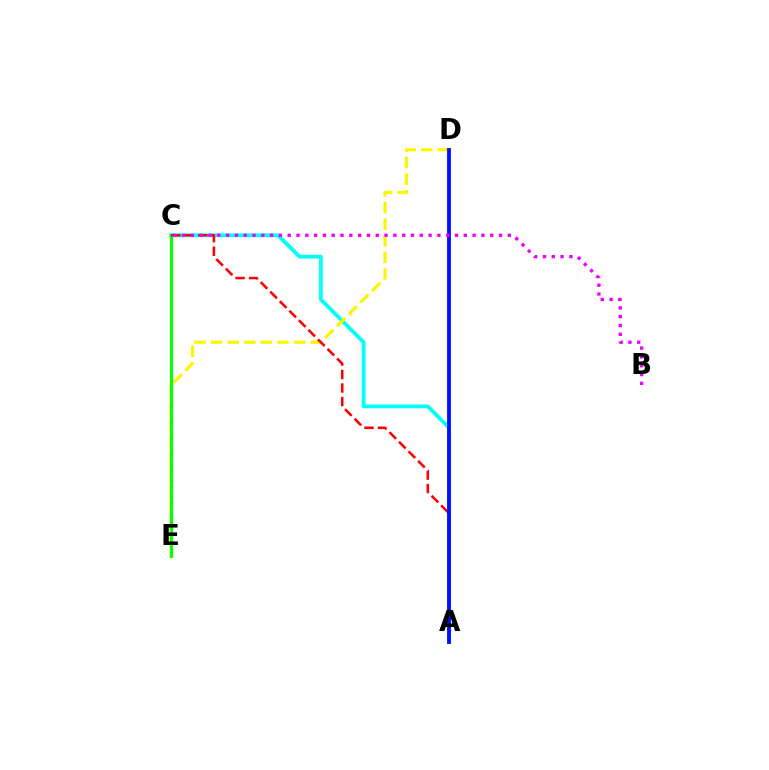{('A', 'C'): [{'color': '#00fff6', 'line_style': 'solid', 'thickness': 2.76}, {'color': '#ff0000', 'line_style': 'dashed', 'thickness': 1.83}], ('D', 'E'): [{'color': '#fcf500', 'line_style': 'dashed', 'thickness': 2.25}], ('C', 'E'): [{'color': '#08ff00', 'line_style': 'solid', 'thickness': 2.35}], ('A', 'D'): [{'color': '#0010ff', 'line_style': 'solid', 'thickness': 2.76}], ('B', 'C'): [{'color': '#ee00ff', 'line_style': 'dotted', 'thickness': 2.39}]}